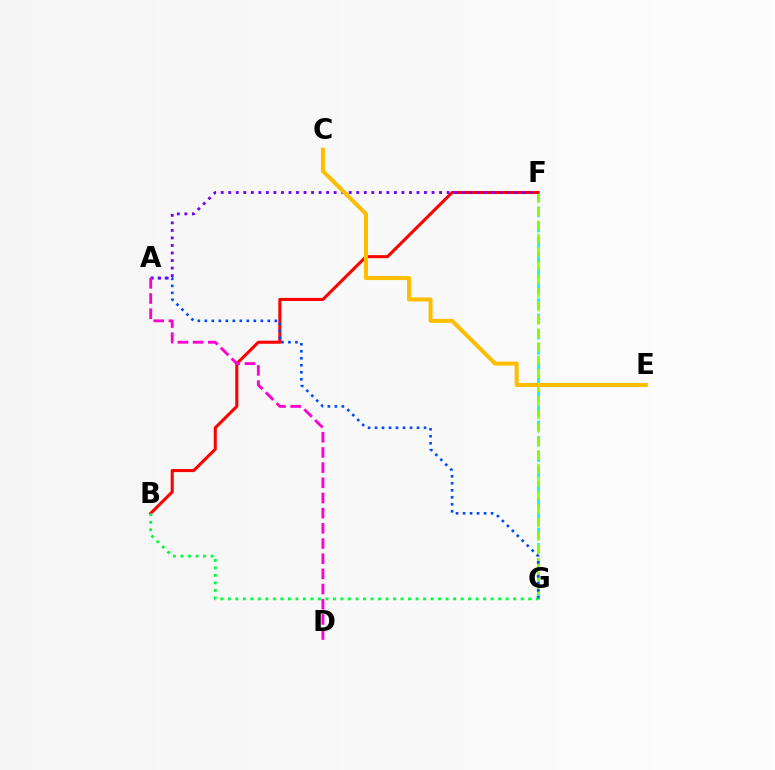{('F', 'G'): [{'color': '#00fff6', 'line_style': 'dashed', 'thickness': 2.08}, {'color': '#84ff00', 'line_style': 'dashed', 'thickness': 1.84}], ('B', 'F'): [{'color': '#ff0000', 'line_style': 'solid', 'thickness': 2.21}], ('A', 'G'): [{'color': '#004bff', 'line_style': 'dotted', 'thickness': 1.9}], ('A', 'F'): [{'color': '#7200ff', 'line_style': 'dotted', 'thickness': 2.05}], ('C', 'E'): [{'color': '#ffbd00', 'line_style': 'solid', 'thickness': 2.89}], ('B', 'G'): [{'color': '#00ff39', 'line_style': 'dotted', 'thickness': 2.04}], ('A', 'D'): [{'color': '#ff00cf', 'line_style': 'dashed', 'thickness': 2.06}]}